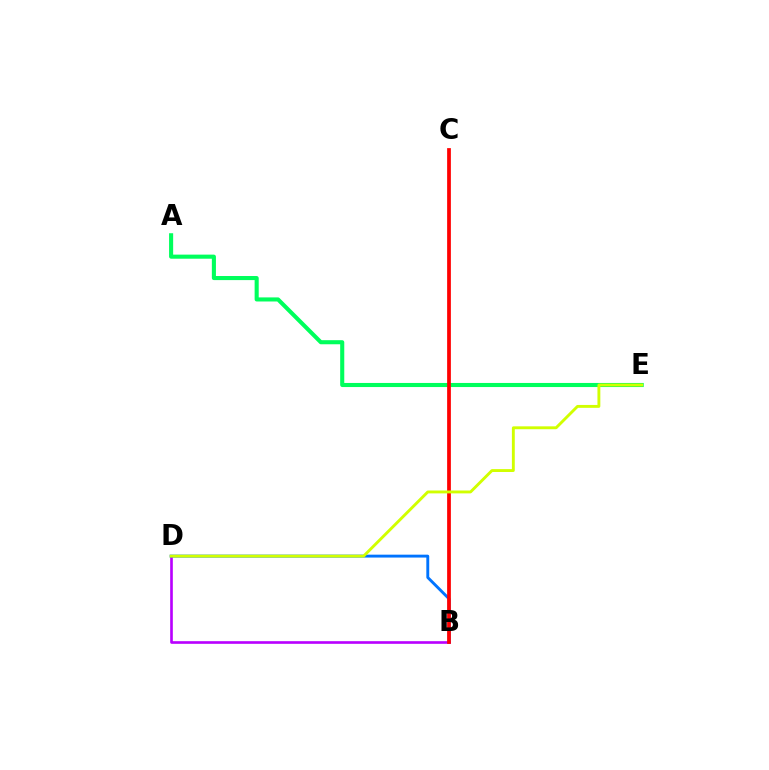{('A', 'E'): [{'color': '#00ff5c', 'line_style': 'solid', 'thickness': 2.94}], ('B', 'D'): [{'color': '#b900ff', 'line_style': 'solid', 'thickness': 1.9}, {'color': '#0074ff', 'line_style': 'solid', 'thickness': 2.08}], ('B', 'C'): [{'color': '#ff0000', 'line_style': 'solid', 'thickness': 2.7}], ('D', 'E'): [{'color': '#d1ff00', 'line_style': 'solid', 'thickness': 2.08}]}